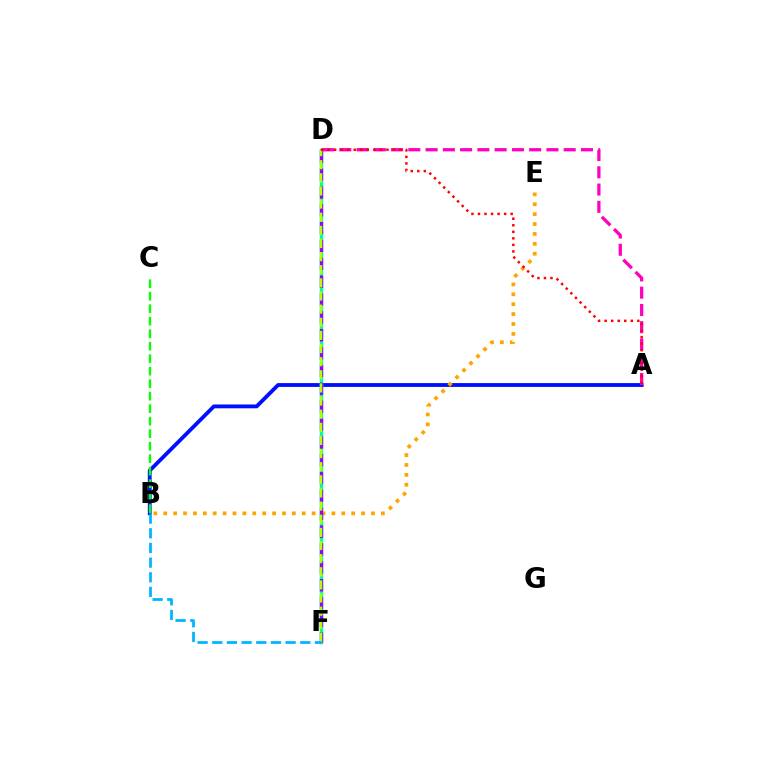{('A', 'B'): [{'color': '#0010ff', 'line_style': 'solid', 'thickness': 2.76}], ('D', 'F'): [{'color': '#00ff9d', 'line_style': 'solid', 'thickness': 2.5}, {'color': '#9b00ff', 'line_style': 'dashed', 'thickness': 2.43}, {'color': '#b3ff00', 'line_style': 'dashed', 'thickness': 1.78}], ('A', 'D'): [{'color': '#ff00bd', 'line_style': 'dashed', 'thickness': 2.34}, {'color': '#ff0000', 'line_style': 'dotted', 'thickness': 1.78}], ('B', 'E'): [{'color': '#ffa500', 'line_style': 'dotted', 'thickness': 2.69}], ('B', 'C'): [{'color': '#08ff00', 'line_style': 'dashed', 'thickness': 1.7}], ('B', 'F'): [{'color': '#00b5ff', 'line_style': 'dashed', 'thickness': 1.99}]}